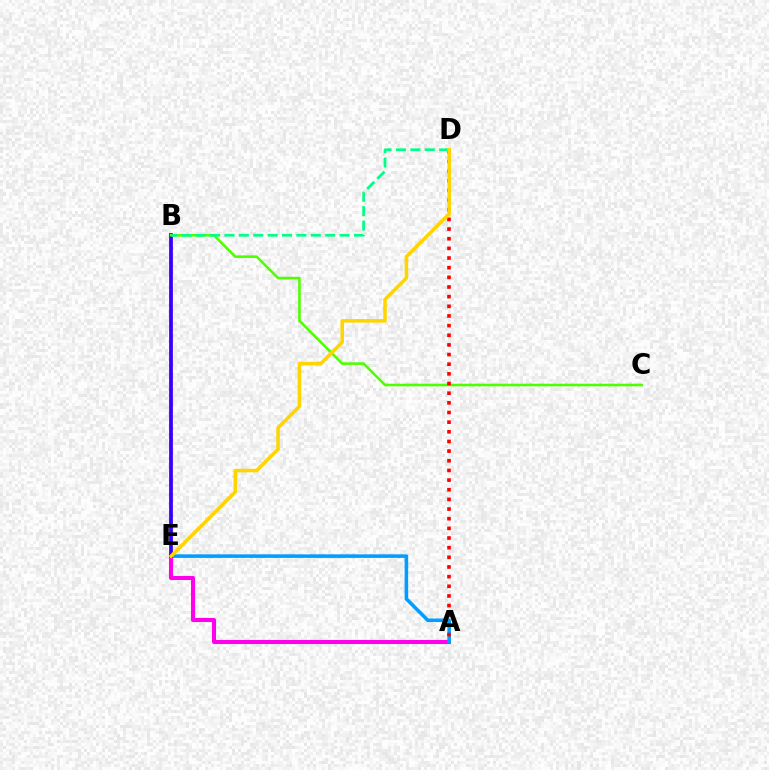{('A', 'E'): [{'color': '#ff00ed', 'line_style': 'solid', 'thickness': 2.93}, {'color': '#009eff', 'line_style': 'solid', 'thickness': 2.57}], ('B', 'E'): [{'color': '#3700ff', 'line_style': 'solid', 'thickness': 2.71}], ('B', 'C'): [{'color': '#4fff00', 'line_style': 'solid', 'thickness': 1.86}], ('A', 'D'): [{'color': '#ff0000', 'line_style': 'dotted', 'thickness': 2.62}], ('B', 'D'): [{'color': '#00ff86', 'line_style': 'dashed', 'thickness': 1.95}], ('D', 'E'): [{'color': '#ffd500', 'line_style': 'solid', 'thickness': 2.55}]}